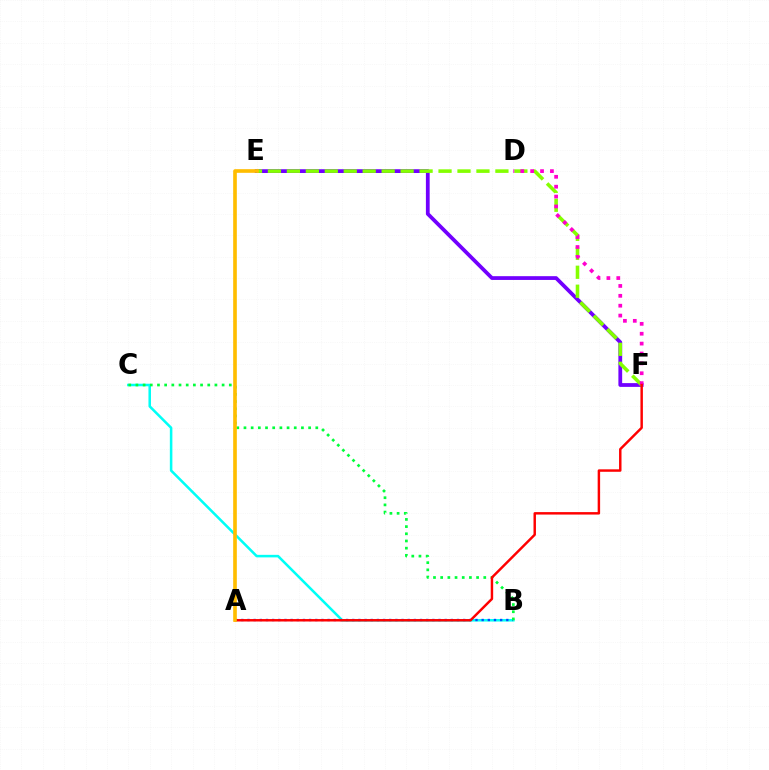{('E', 'F'): [{'color': '#7200ff', 'line_style': 'solid', 'thickness': 2.71}, {'color': '#84ff00', 'line_style': 'dashed', 'thickness': 2.58}], ('B', 'C'): [{'color': '#00fff6', 'line_style': 'solid', 'thickness': 1.83}, {'color': '#00ff39', 'line_style': 'dotted', 'thickness': 1.95}], ('A', 'B'): [{'color': '#004bff', 'line_style': 'dotted', 'thickness': 1.67}], ('D', 'F'): [{'color': '#ff00cf', 'line_style': 'dotted', 'thickness': 2.69}], ('A', 'F'): [{'color': '#ff0000', 'line_style': 'solid', 'thickness': 1.77}], ('A', 'E'): [{'color': '#ffbd00', 'line_style': 'solid', 'thickness': 2.63}]}